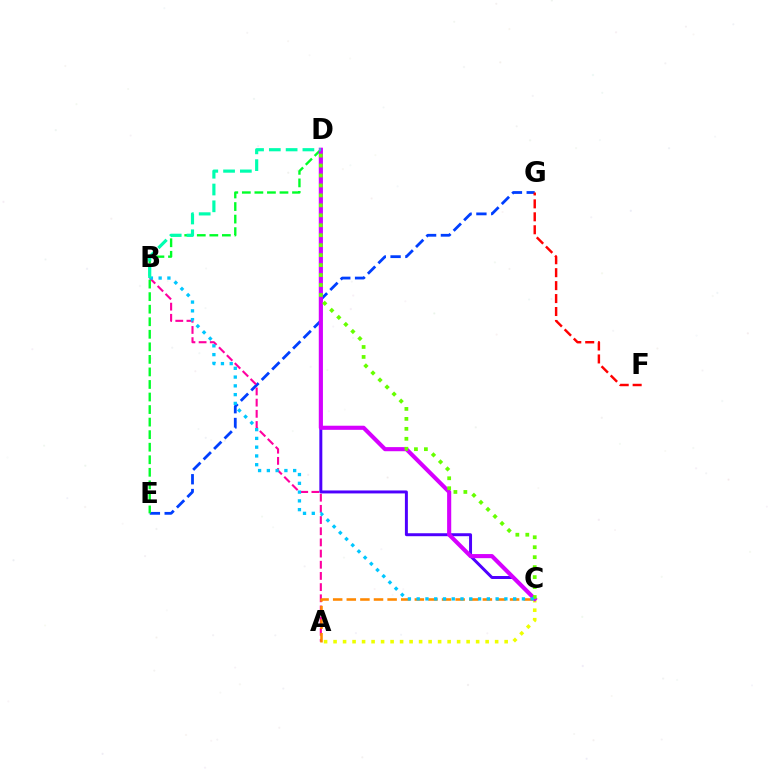{('E', 'G'): [{'color': '#003fff', 'line_style': 'dashed', 'thickness': 2.01}], ('A', 'B'): [{'color': '#ff00a0', 'line_style': 'dashed', 'thickness': 1.52}], ('D', 'E'): [{'color': '#00ff27', 'line_style': 'dashed', 'thickness': 1.7}], ('A', 'C'): [{'color': '#eeff00', 'line_style': 'dotted', 'thickness': 2.58}, {'color': '#ff8800', 'line_style': 'dashed', 'thickness': 1.85}], ('C', 'D'): [{'color': '#4f00ff', 'line_style': 'solid', 'thickness': 2.14}, {'color': '#d600ff', 'line_style': 'solid', 'thickness': 2.96}, {'color': '#66ff00', 'line_style': 'dotted', 'thickness': 2.71}], ('F', 'G'): [{'color': '#ff0000', 'line_style': 'dashed', 'thickness': 1.76}], ('B', 'C'): [{'color': '#00c7ff', 'line_style': 'dotted', 'thickness': 2.38}], ('B', 'D'): [{'color': '#00ffaf', 'line_style': 'dashed', 'thickness': 2.28}]}